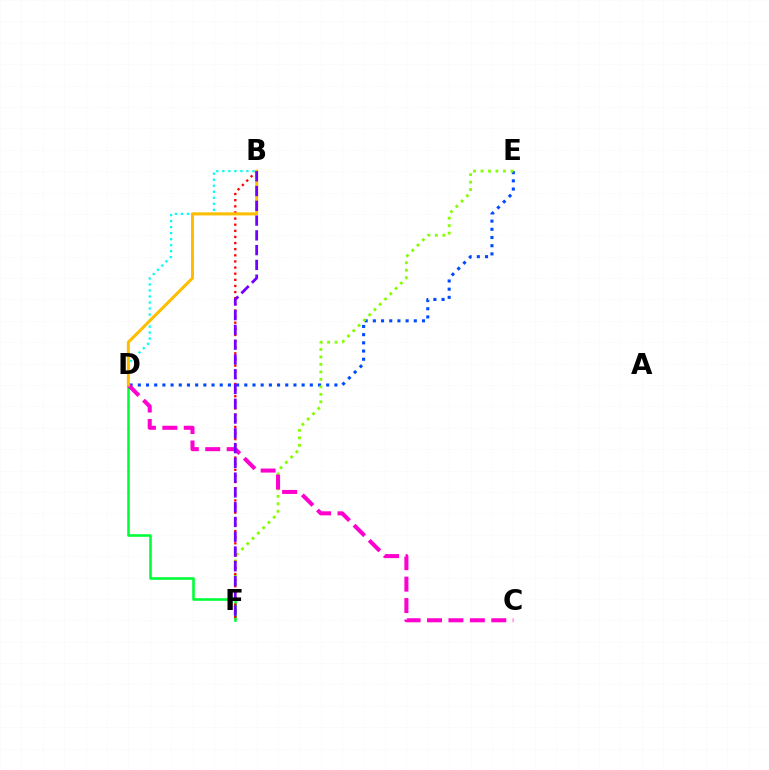{('D', 'E'): [{'color': '#004bff', 'line_style': 'dotted', 'thickness': 2.23}], ('E', 'F'): [{'color': '#84ff00', 'line_style': 'dotted', 'thickness': 2.03}], ('D', 'F'): [{'color': '#00ff39', 'line_style': 'solid', 'thickness': 1.87}], ('B', 'F'): [{'color': '#ff0000', 'line_style': 'dotted', 'thickness': 1.66}, {'color': '#7200ff', 'line_style': 'dashed', 'thickness': 2.01}], ('B', 'D'): [{'color': '#00fff6', 'line_style': 'dotted', 'thickness': 1.63}, {'color': '#ffbd00', 'line_style': 'solid', 'thickness': 2.18}], ('C', 'D'): [{'color': '#ff00cf', 'line_style': 'dashed', 'thickness': 2.91}]}